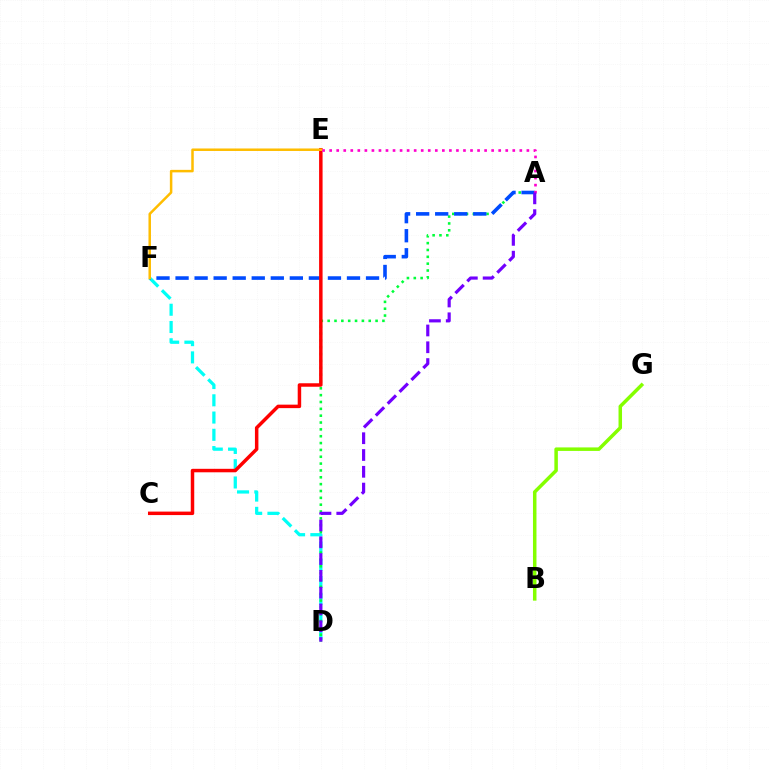{('D', 'F'): [{'color': '#00fff6', 'line_style': 'dashed', 'thickness': 2.34}], ('B', 'G'): [{'color': '#84ff00', 'line_style': 'solid', 'thickness': 2.52}], ('A', 'D'): [{'color': '#00ff39', 'line_style': 'dotted', 'thickness': 1.86}, {'color': '#7200ff', 'line_style': 'dashed', 'thickness': 2.28}], ('A', 'F'): [{'color': '#004bff', 'line_style': 'dashed', 'thickness': 2.59}], ('C', 'E'): [{'color': '#ff0000', 'line_style': 'solid', 'thickness': 2.51}], ('A', 'E'): [{'color': '#ff00cf', 'line_style': 'dotted', 'thickness': 1.91}], ('E', 'F'): [{'color': '#ffbd00', 'line_style': 'solid', 'thickness': 1.8}]}